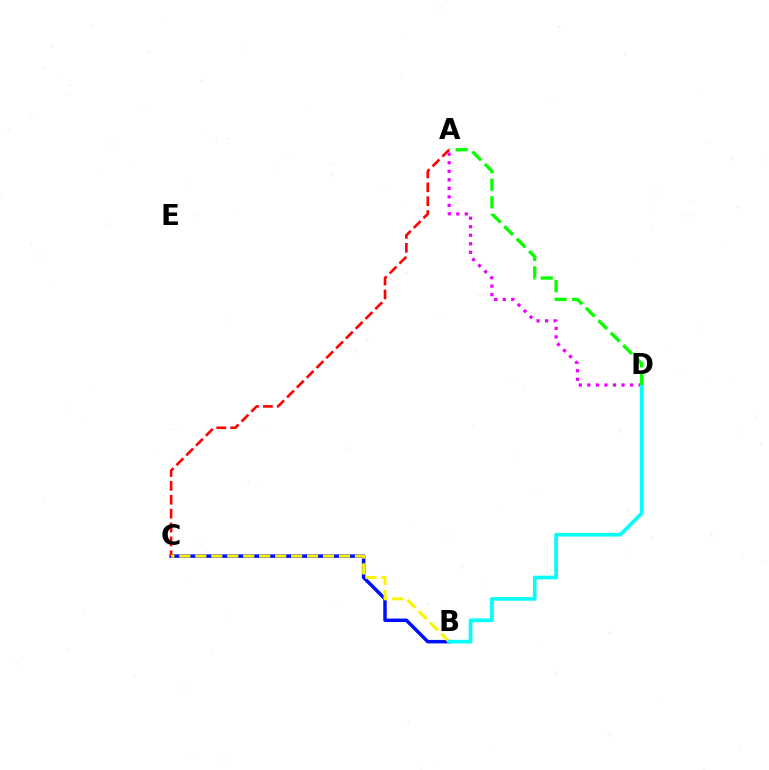{('B', 'C'): [{'color': '#0010ff', 'line_style': 'solid', 'thickness': 2.51}, {'color': '#fcf500', 'line_style': 'dashed', 'thickness': 2.17}], ('A', 'C'): [{'color': '#ff0000', 'line_style': 'dashed', 'thickness': 1.88}], ('A', 'D'): [{'color': '#ee00ff', 'line_style': 'dotted', 'thickness': 2.32}, {'color': '#08ff00', 'line_style': 'dashed', 'thickness': 2.39}], ('B', 'D'): [{'color': '#00fff6', 'line_style': 'solid', 'thickness': 2.64}]}